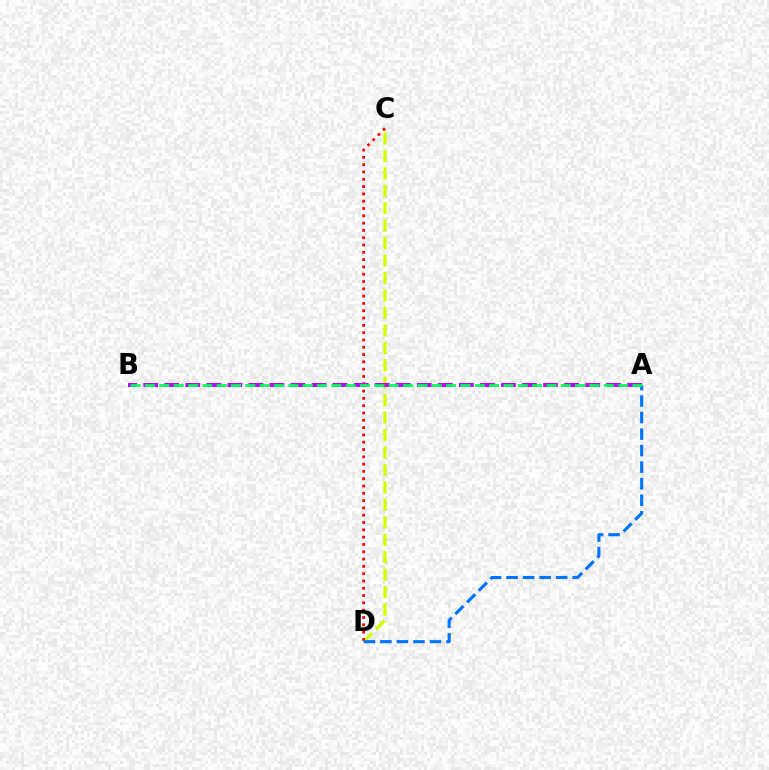{('C', 'D'): [{'color': '#d1ff00', 'line_style': 'dashed', 'thickness': 2.37}, {'color': '#ff0000', 'line_style': 'dotted', 'thickness': 1.98}], ('A', 'D'): [{'color': '#0074ff', 'line_style': 'dashed', 'thickness': 2.25}], ('A', 'B'): [{'color': '#b900ff', 'line_style': 'dashed', 'thickness': 2.86}, {'color': '#00ff5c', 'line_style': 'dashed', 'thickness': 1.95}]}